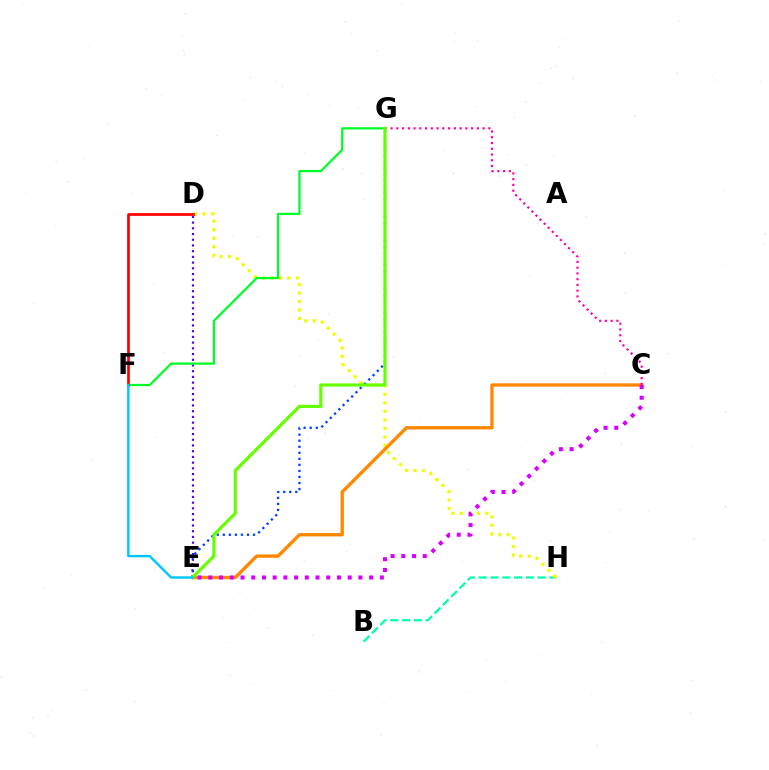{('D', 'E'): [{'color': '#4f00ff', 'line_style': 'dotted', 'thickness': 1.55}], ('B', 'H'): [{'color': '#00ffaf', 'line_style': 'dashed', 'thickness': 1.6}], ('D', 'H'): [{'color': '#eeff00', 'line_style': 'dotted', 'thickness': 2.31}], ('E', 'G'): [{'color': '#003fff', 'line_style': 'dotted', 'thickness': 1.64}, {'color': '#66ff00', 'line_style': 'solid', 'thickness': 2.29}], ('C', 'E'): [{'color': '#ff8800', 'line_style': 'solid', 'thickness': 2.41}, {'color': '#d600ff', 'line_style': 'dotted', 'thickness': 2.91}], ('F', 'G'): [{'color': '#00ff27', 'line_style': 'solid', 'thickness': 1.63}], ('C', 'G'): [{'color': '#ff00a0', 'line_style': 'dotted', 'thickness': 1.56}], ('D', 'F'): [{'color': '#ff0000', 'line_style': 'solid', 'thickness': 1.95}], ('E', 'F'): [{'color': '#00c7ff', 'line_style': 'solid', 'thickness': 1.74}]}